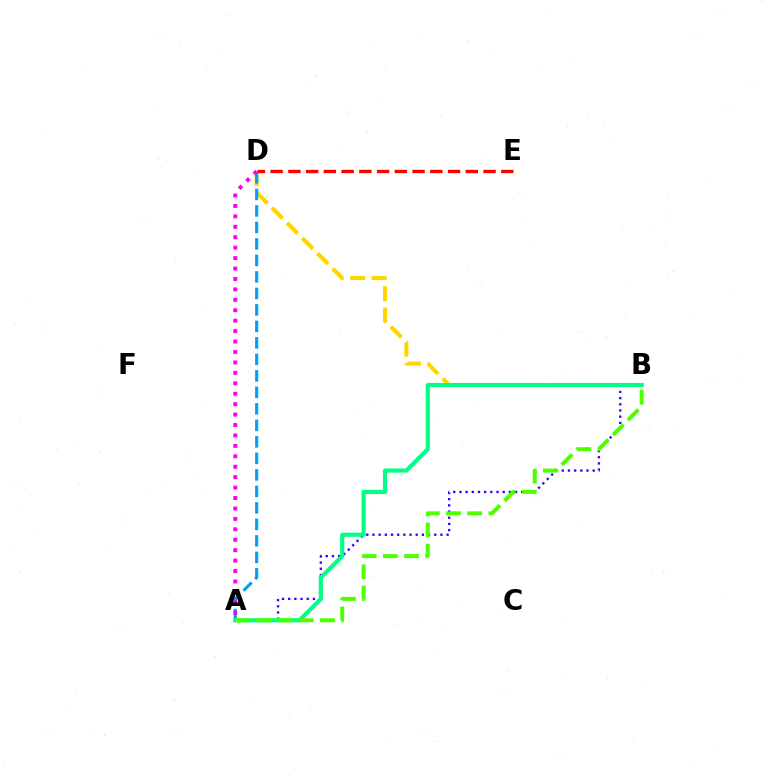{('A', 'B'): [{'color': '#3700ff', 'line_style': 'dotted', 'thickness': 1.68}, {'color': '#00ff86', 'line_style': 'solid', 'thickness': 2.99}, {'color': '#4fff00', 'line_style': 'dashed', 'thickness': 2.88}], ('B', 'D'): [{'color': '#ffd500', 'line_style': 'dashed', 'thickness': 2.92}], ('A', 'D'): [{'color': '#009eff', 'line_style': 'dashed', 'thickness': 2.24}, {'color': '#ff00ed', 'line_style': 'dotted', 'thickness': 2.83}], ('D', 'E'): [{'color': '#ff0000', 'line_style': 'dashed', 'thickness': 2.41}]}